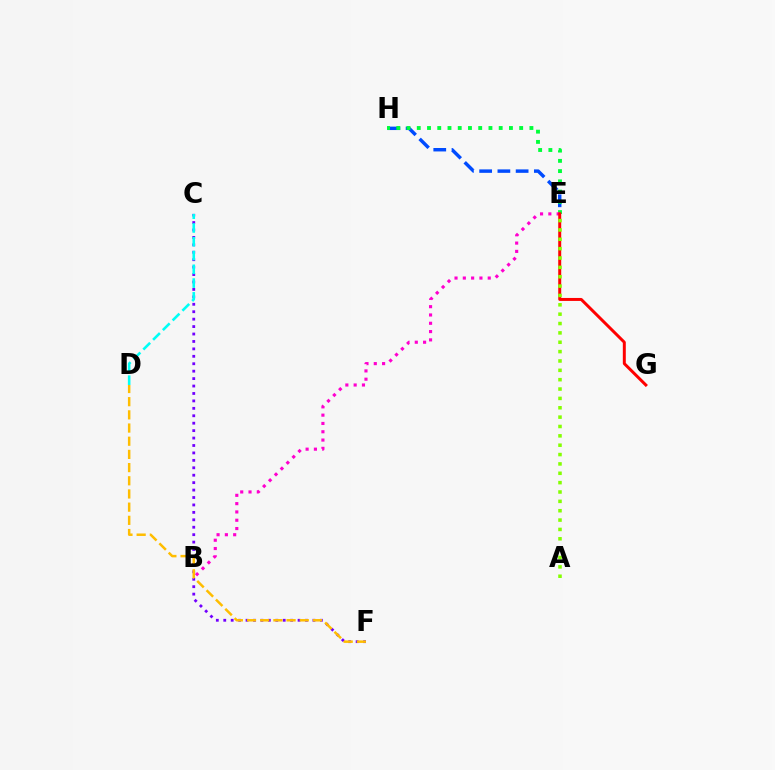{('E', 'H'): [{'color': '#004bff', 'line_style': 'dashed', 'thickness': 2.48}, {'color': '#00ff39', 'line_style': 'dotted', 'thickness': 2.78}], ('C', 'F'): [{'color': '#7200ff', 'line_style': 'dotted', 'thickness': 2.02}], ('C', 'D'): [{'color': '#00fff6', 'line_style': 'dashed', 'thickness': 1.87}], ('D', 'F'): [{'color': '#ffbd00', 'line_style': 'dashed', 'thickness': 1.79}], ('B', 'E'): [{'color': '#ff00cf', 'line_style': 'dotted', 'thickness': 2.26}], ('E', 'G'): [{'color': '#ff0000', 'line_style': 'solid', 'thickness': 2.14}], ('A', 'E'): [{'color': '#84ff00', 'line_style': 'dotted', 'thickness': 2.54}]}